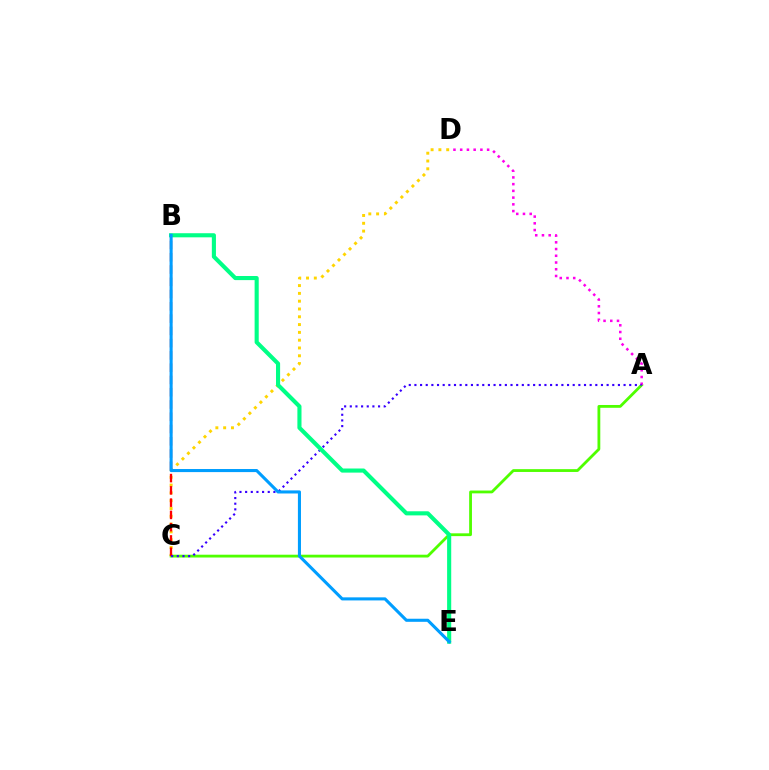{('A', 'C'): [{'color': '#4fff00', 'line_style': 'solid', 'thickness': 2.02}, {'color': '#3700ff', 'line_style': 'dotted', 'thickness': 1.54}], ('C', 'D'): [{'color': '#ffd500', 'line_style': 'dotted', 'thickness': 2.12}], ('A', 'D'): [{'color': '#ff00ed', 'line_style': 'dotted', 'thickness': 1.83}], ('B', 'C'): [{'color': '#ff0000', 'line_style': 'dashed', 'thickness': 1.67}], ('B', 'E'): [{'color': '#00ff86', 'line_style': 'solid', 'thickness': 2.95}, {'color': '#009eff', 'line_style': 'solid', 'thickness': 2.22}]}